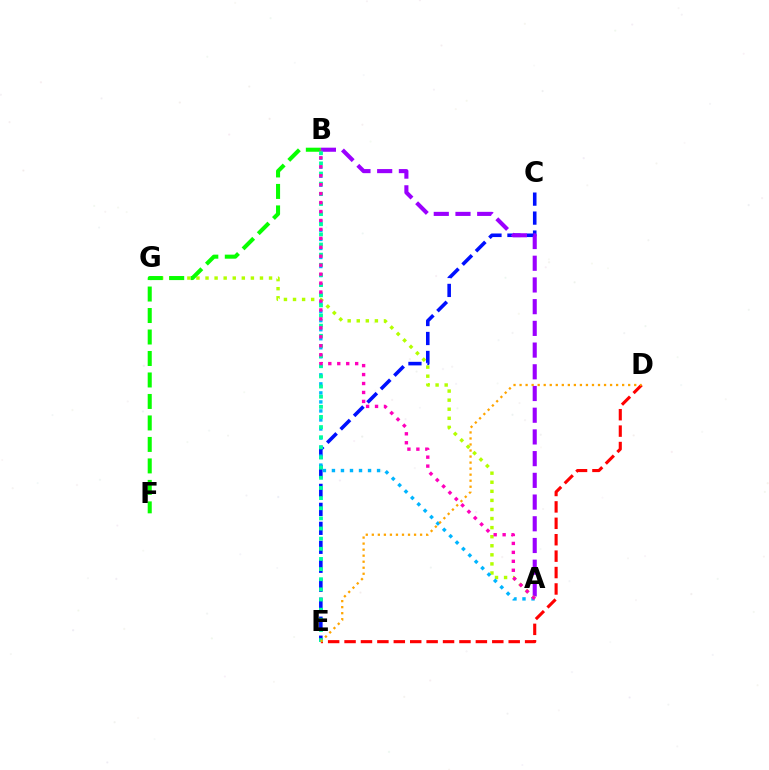{('C', 'E'): [{'color': '#0010ff', 'line_style': 'dashed', 'thickness': 2.58}], ('A', 'B'): [{'color': '#9b00ff', 'line_style': 'dashed', 'thickness': 2.95}, {'color': '#00b5ff', 'line_style': 'dotted', 'thickness': 2.45}, {'color': '#ff00bd', 'line_style': 'dotted', 'thickness': 2.43}], ('D', 'E'): [{'color': '#ff0000', 'line_style': 'dashed', 'thickness': 2.23}, {'color': '#ffa500', 'line_style': 'dotted', 'thickness': 1.64}], ('A', 'G'): [{'color': '#b3ff00', 'line_style': 'dotted', 'thickness': 2.47}], ('B', 'F'): [{'color': '#08ff00', 'line_style': 'dashed', 'thickness': 2.92}], ('B', 'E'): [{'color': '#00ff9d', 'line_style': 'dotted', 'thickness': 2.76}]}